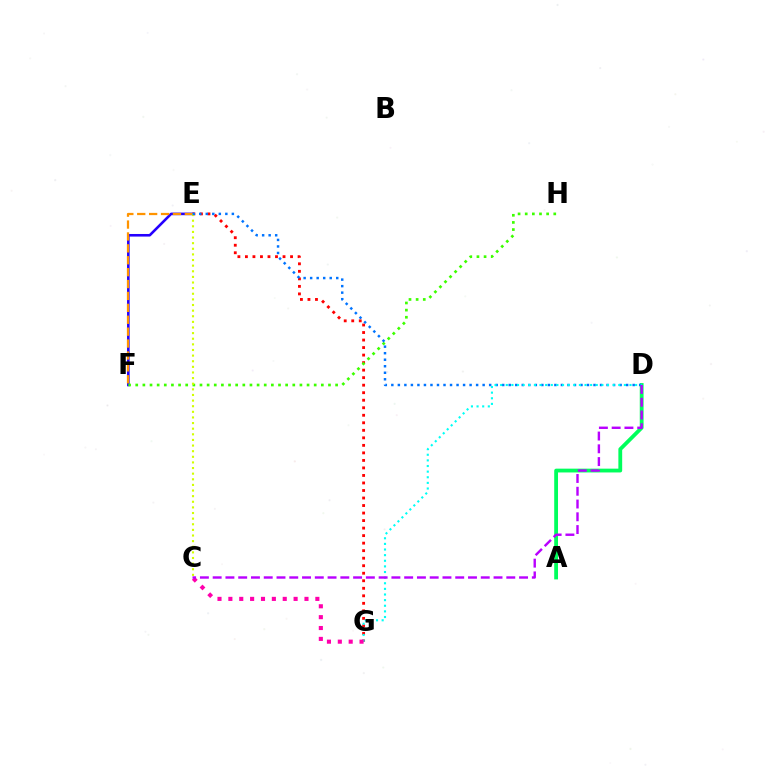{('A', 'D'): [{'color': '#00ff5c', 'line_style': 'solid', 'thickness': 2.74}], ('E', 'F'): [{'color': '#2500ff', 'line_style': 'solid', 'thickness': 1.87}, {'color': '#ff9400', 'line_style': 'dashed', 'thickness': 1.62}], ('E', 'G'): [{'color': '#ff0000', 'line_style': 'dotted', 'thickness': 2.04}], ('F', 'H'): [{'color': '#3dff00', 'line_style': 'dotted', 'thickness': 1.94}], ('C', 'E'): [{'color': '#d1ff00', 'line_style': 'dotted', 'thickness': 1.53}], ('D', 'E'): [{'color': '#0074ff', 'line_style': 'dotted', 'thickness': 1.77}], ('D', 'G'): [{'color': '#00fff6', 'line_style': 'dotted', 'thickness': 1.53}], ('C', 'G'): [{'color': '#ff00ac', 'line_style': 'dotted', 'thickness': 2.95}], ('C', 'D'): [{'color': '#b900ff', 'line_style': 'dashed', 'thickness': 1.73}]}